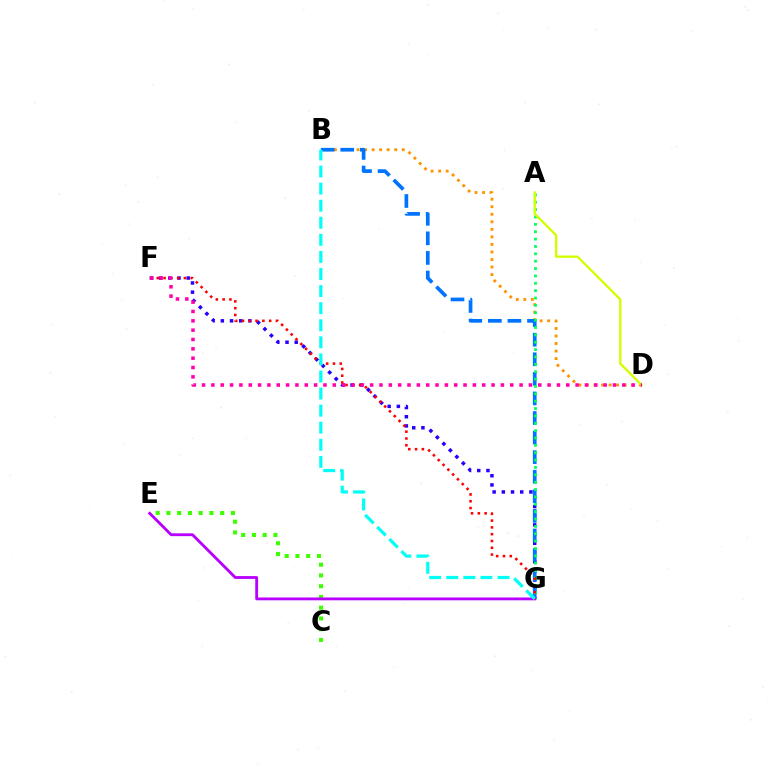{('B', 'D'): [{'color': '#ff9400', 'line_style': 'dotted', 'thickness': 2.05}], ('F', 'G'): [{'color': '#2500ff', 'line_style': 'dotted', 'thickness': 2.5}, {'color': '#ff0000', 'line_style': 'dotted', 'thickness': 1.85}], ('B', 'G'): [{'color': '#0074ff', 'line_style': 'dashed', 'thickness': 2.66}, {'color': '#00fff6', 'line_style': 'dashed', 'thickness': 2.32}], ('A', 'G'): [{'color': '#00ff5c', 'line_style': 'dotted', 'thickness': 2.0}], ('C', 'E'): [{'color': '#3dff00', 'line_style': 'dotted', 'thickness': 2.92}], ('E', 'G'): [{'color': '#b900ff', 'line_style': 'solid', 'thickness': 2.04}], ('A', 'D'): [{'color': '#d1ff00', 'line_style': 'solid', 'thickness': 1.68}], ('D', 'F'): [{'color': '#ff00ac', 'line_style': 'dotted', 'thickness': 2.54}]}